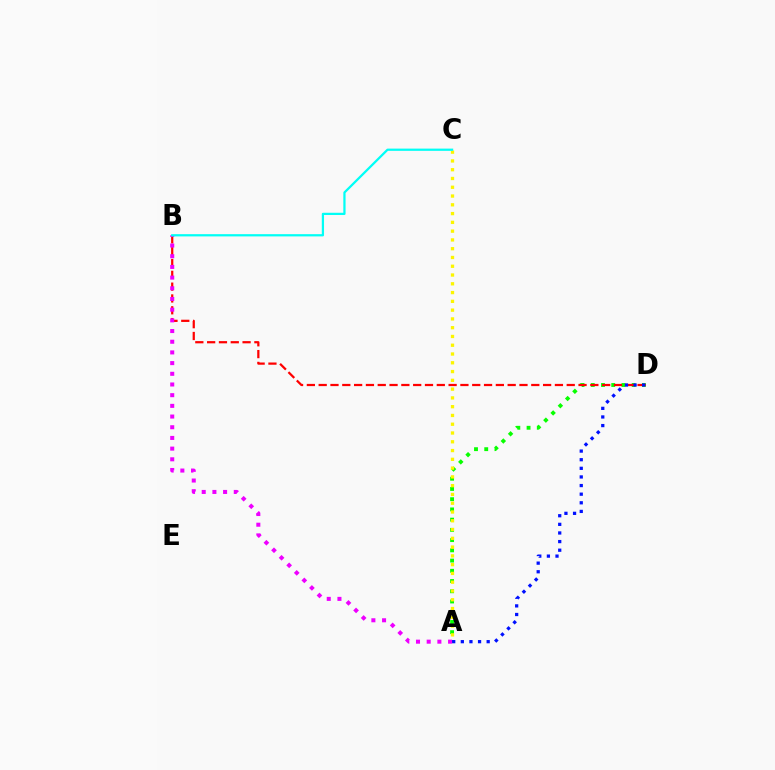{('A', 'D'): [{'color': '#08ff00', 'line_style': 'dotted', 'thickness': 2.78}, {'color': '#0010ff', 'line_style': 'dotted', 'thickness': 2.34}], ('A', 'C'): [{'color': '#fcf500', 'line_style': 'dotted', 'thickness': 2.38}], ('B', 'D'): [{'color': '#ff0000', 'line_style': 'dashed', 'thickness': 1.6}], ('A', 'B'): [{'color': '#ee00ff', 'line_style': 'dotted', 'thickness': 2.9}], ('B', 'C'): [{'color': '#00fff6', 'line_style': 'solid', 'thickness': 1.61}]}